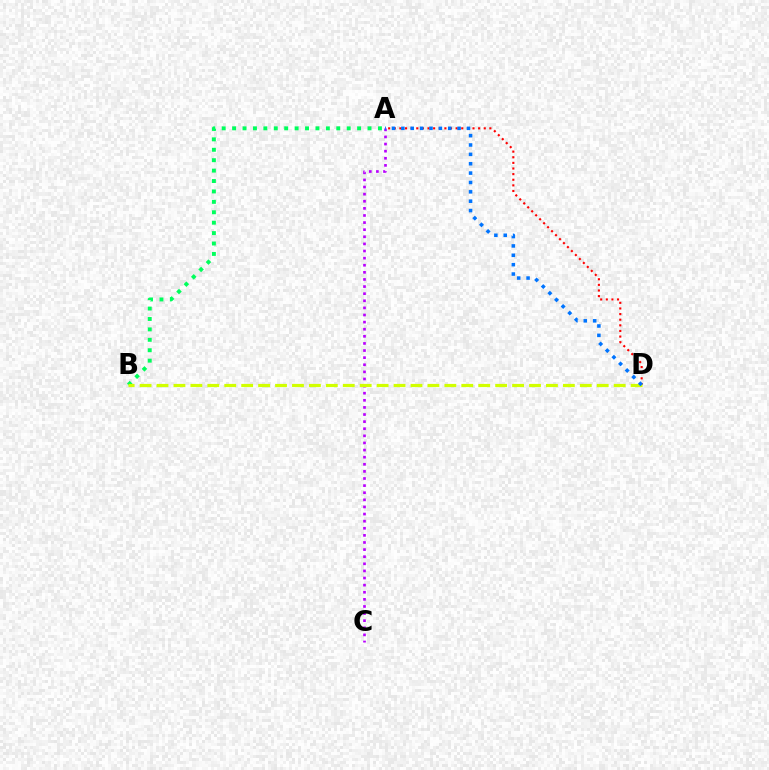{('A', 'B'): [{'color': '#00ff5c', 'line_style': 'dotted', 'thickness': 2.83}], ('A', 'D'): [{'color': '#ff0000', 'line_style': 'dotted', 'thickness': 1.53}, {'color': '#0074ff', 'line_style': 'dotted', 'thickness': 2.55}], ('A', 'C'): [{'color': '#b900ff', 'line_style': 'dotted', 'thickness': 1.93}], ('B', 'D'): [{'color': '#d1ff00', 'line_style': 'dashed', 'thickness': 2.3}]}